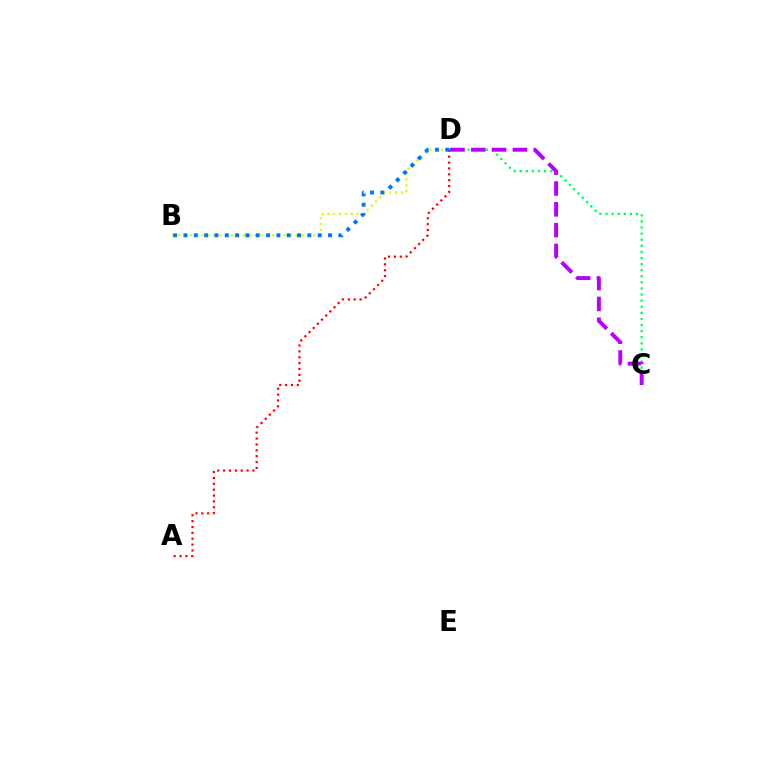{('C', 'D'): [{'color': '#00ff5c', 'line_style': 'dotted', 'thickness': 1.66}, {'color': '#b900ff', 'line_style': 'dashed', 'thickness': 2.83}], ('B', 'D'): [{'color': '#d1ff00', 'line_style': 'dotted', 'thickness': 1.6}, {'color': '#0074ff', 'line_style': 'dotted', 'thickness': 2.8}], ('A', 'D'): [{'color': '#ff0000', 'line_style': 'dotted', 'thickness': 1.59}]}